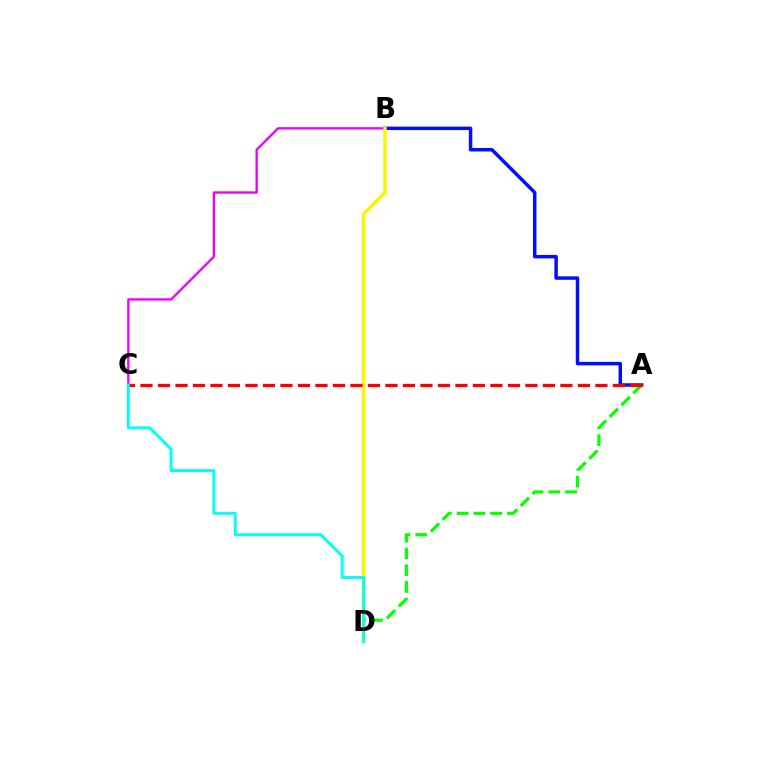{('A', 'B'): [{'color': '#0010ff', 'line_style': 'solid', 'thickness': 2.49}], ('A', 'D'): [{'color': '#08ff00', 'line_style': 'dashed', 'thickness': 2.28}], ('B', 'C'): [{'color': '#ee00ff', 'line_style': 'solid', 'thickness': 1.69}], ('B', 'D'): [{'color': '#fcf500', 'line_style': 'solid', 'thickness': 2.47}], ('A', 'C'): [{'color': '#ff0000', 'line_style': 'dashed', 'thickness': 2.38}], ('C', 'D'): [{'color': '#00fff6', 'line_style': 'solid', 'thickness': 2.1}]}